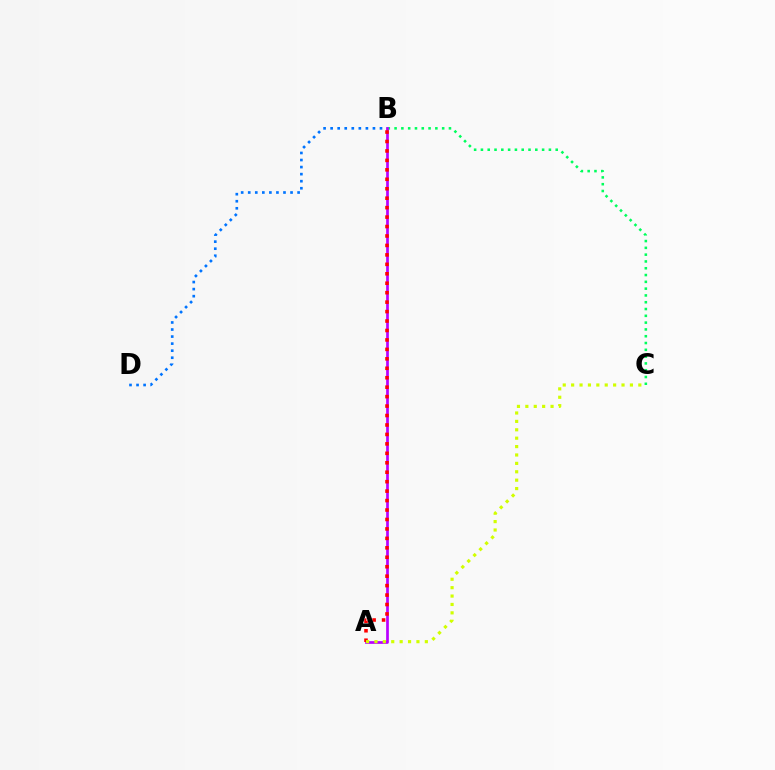{('B', 'C'): [{'color': '#00ff5c', 'line_style': 'dotted', 'thickness': 1.85}], ('B', 'D'): [{'color': '#0074ff', 'line_style': 'dotted', 'thickness': 1.92}], ('A', 'B'): [{'color': '#b900ff', 'line_style': 'solid', 'thickness': 1.95}, {'color': '#ff0000', 'line_style': 'dotted', 'thickness': 2.57}], ('A', 'C'): [{'color': '#d1ff00', 'line_style': 'dotted', 'thickness': 2.28}]}